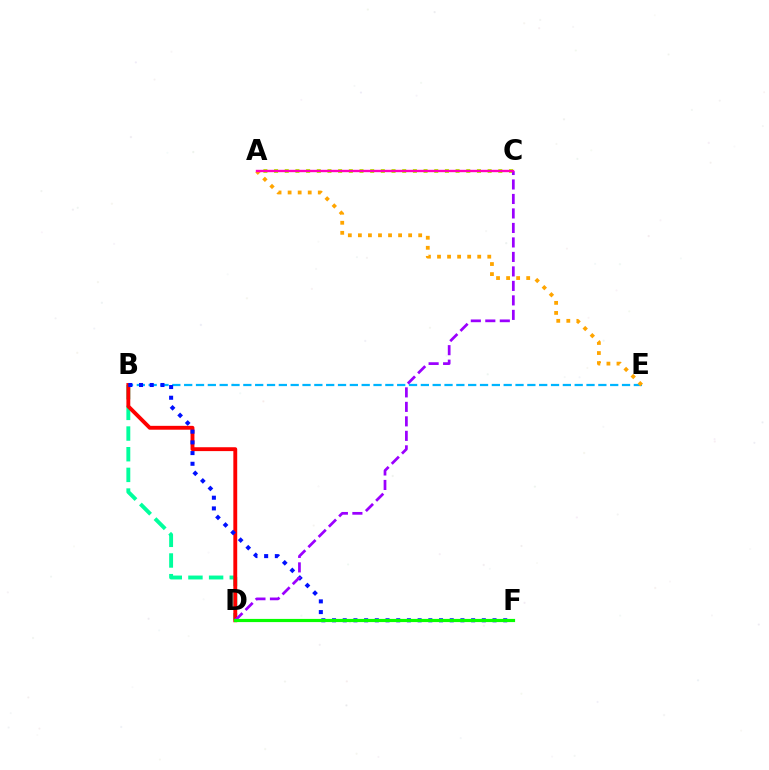{('B', 'E'): [{'color': '#00b5ff', 'line_style': 'dashed', 'thickness': 1.61}], ('B', 'D'): [{'color': '#00ff9d', 'line_style': 'dashed', 'thickness': 2.81}, {'color': '#ff0000', 'line_style': 'solid', 'thickness': 2.79}], ('A', 'C'): [{'color': '#b3ff00', 'line_style': 'dotted', 'thickness': 2.9}, {'color': '#ff00bd', 'line_style': 'solid', 'thickness': 1.7}], ('A', 'E'): [{'color': '#ffa500', 'line_style': 'dotted', 'thickness': 2.73}], ('B', 'F'): [{'color': '#0010ff', 'line_style': 'dotted', 'thickness': 2.91}], ('C', 'D'): [{'color': '#9b00ff', 'line_style': 'dashed', 'thickness': 1.97}], ('D', 'F'): [{'color': '#08ff00', 'line_style': 'solid', 'thickness': 2.29}]}